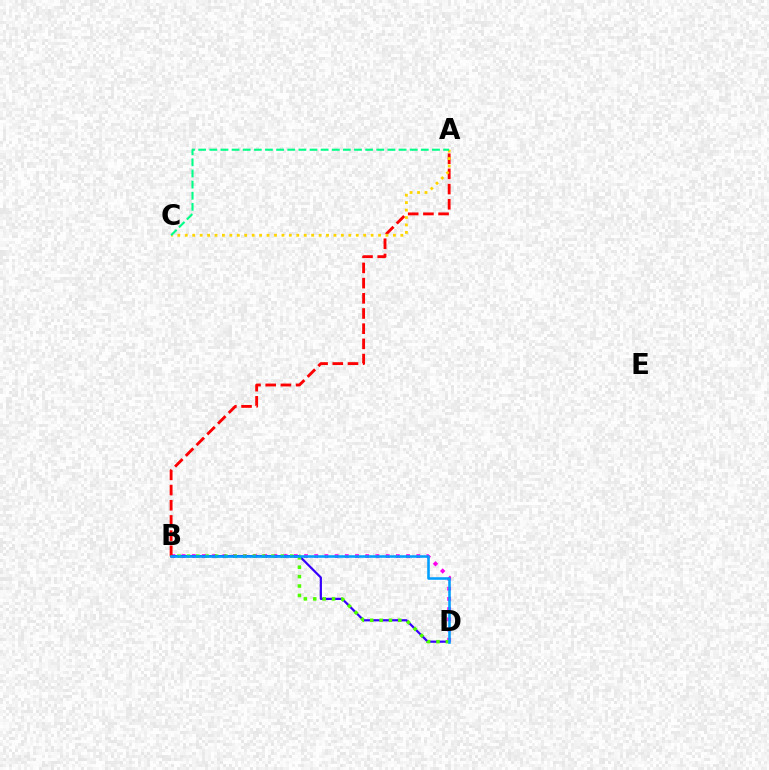{('B', 'D'): [{'color': '#ff00ed', 'line_style': 'dotted', 'thickness': 2.77}, {'color': '#3700ff', 'line_style': 'solid', 'thickness': 1.6}, {'color': '#4fff00', 'line_style': 'dotted', 'thickness': 2.55}, {'color': '#009eff', 'line_style': 'solid', 'thickness': 1.85}], ('A', 'B'): [{'color': '#ff0000', 'line_style': 'dashed', 'thickness': 2.06}], ('A', 'C'): [{'color': '#ffd500', 'line_style': 'dotted', 'thickness': 2.02}, {'color': '#00ff86', 'line_style': 'dashed', 'thickness': 1.51}]}